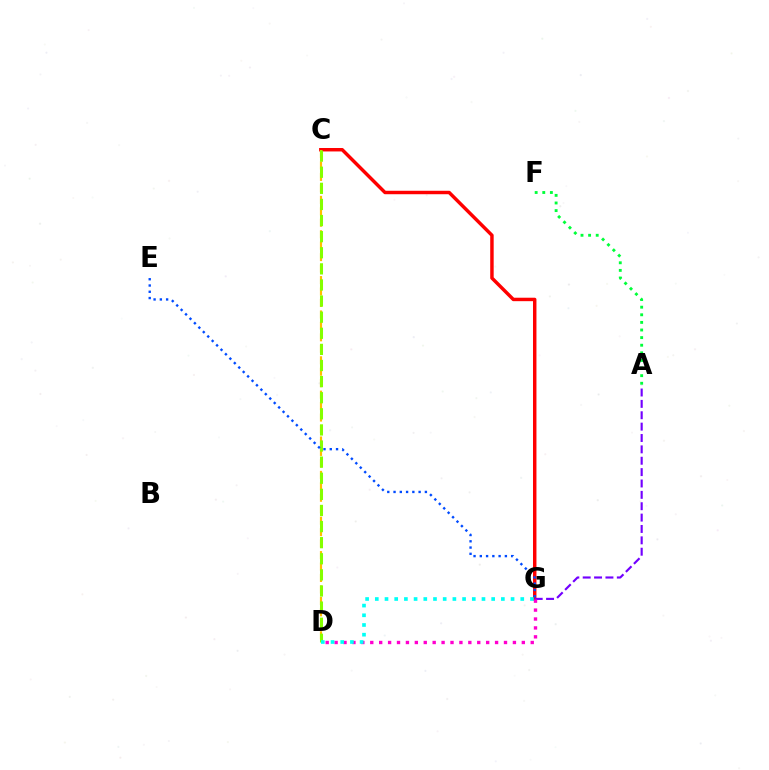{('C', 'G'): [{'color': '#ff0000', 'line_style': 'solid', 'thickness': 2.49}], ('A', 'G'): [{'color': '#7200ff', 'line_style': 'dashed', 'thickness': 1.54}], ('C', 'D'): [{'color': '#ffbd00', 'line_style': 'dashed', 'thickness': 1.56}, {'color': '#84ff00', 'line_style': 'dashed', 'thickness': 2.19}], ('D', 'G'): [{'color': '#ff00cf', 'line_style': 'dotted', 'thickness': 2.42}, {'color': '#00fff6', 'line_style': 'dotted', 'thickness': 2.63}], ('A', 'F'): [{'color': '#00ff39', 'line_style': 'dotted', 'thickness': 2.07}], ('E', 'G'): [{'color': '#004bff', 'line_style': 'dotted', 'thickness': 1.7}]}